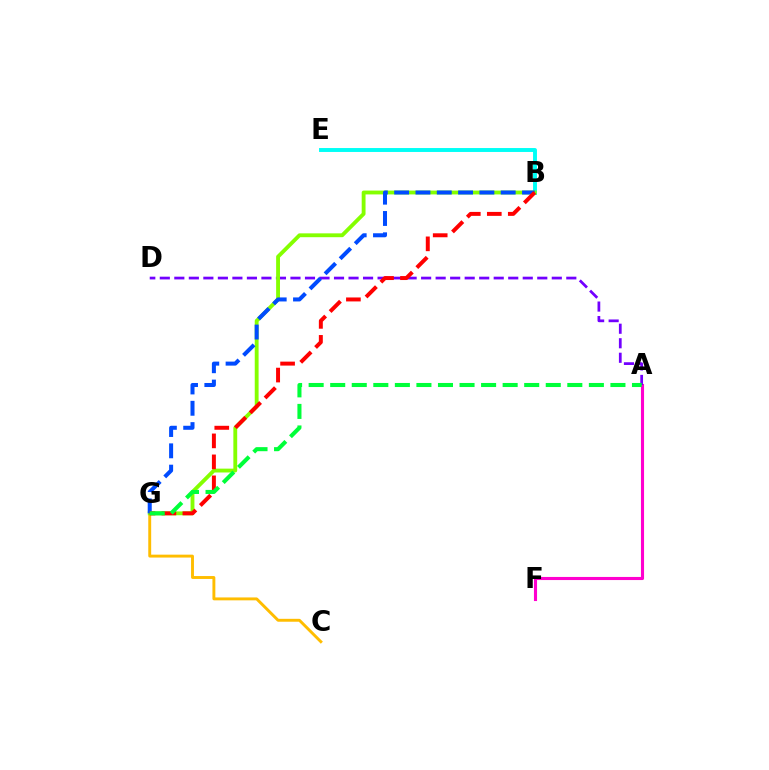{('A', 'F'): [{'color': '#ff00cf', 'line_style': 'solid', 'thickness': 2.23}], ('A', 'D'): [{'color': '#7200ff', 'line_style': 'dashed', 'thickness': 1.97}], ('B', 'E'): [{'color': '#00fff6', 'line_style': 'solid', 'thickness': 2.83}], ('C', 'G'): [{'color': '#ffbd00', 'line_style': 'solid', 'thickness': 2.09}], ('B', 'G'): [{'color': '#84ff00', 'line_style': 'solid', 'thickness': 2.77}, {'color': '#004bff', 'line_style': 'dashed', 'thickness': 2.89}, {'color': '#ff0000', 'line_style': 'dashed', 'thickness': 2.85}], ('A', 'G'): [{'color': '#00ff39', 'line_style': 'dashed', 'thickness': 2.93}]}